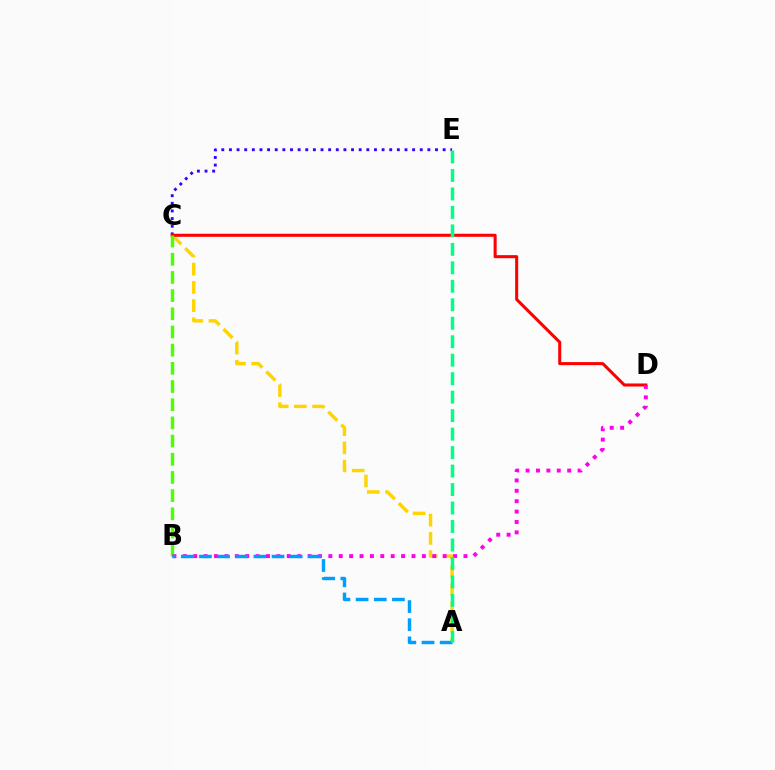{('A', 'C'): [{'color': '#ffd500', 'line_style': 'dashed', 'thickness': 2.48}], ('C', 'E'): [{'color': '#3700ff', 'line_style': 'dotted', 'thickness': 2.07}], ('C', 'D'): [{'color': '#ff0000', 'line_style': 'solid', 'thickness': 2.19}], ('B', 'C'): [{'color': '#4fff00', 'line_style': 'dashed', 'thickness': 2.47}], ('B', 'D'): [{'color': '#ff00ed', 'line_style': 'dotted', 'thickness': 2.82}], ('A', 'B'): [{'color': '#009eff', 'line_style': 'dashed', 'thickness': 2.47}], ('A', 'E'): [{'color': '#00ff86', 'line_style': 'dashed', 'thickness': 2.51}]}